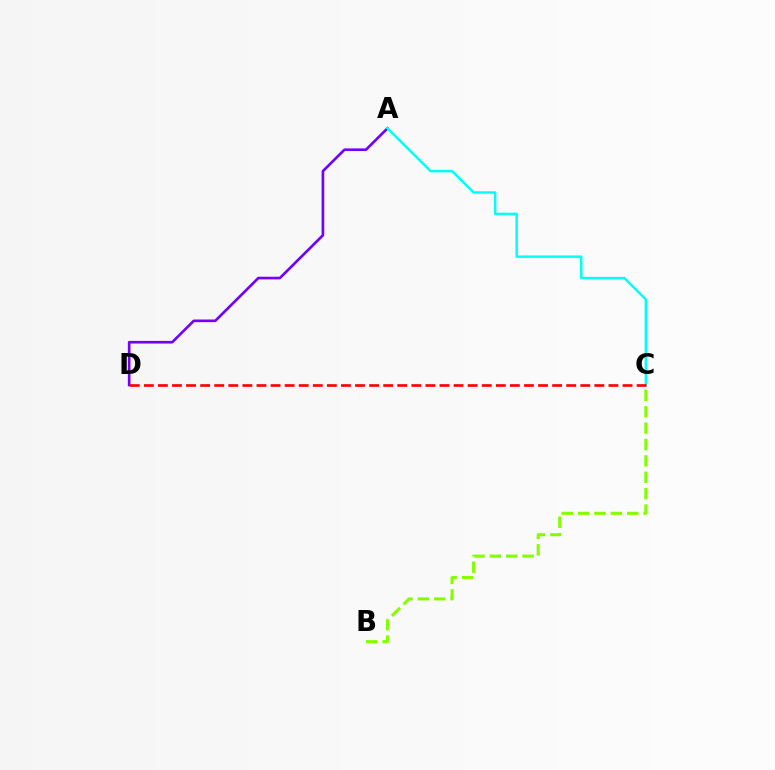{('A', 'D'): [{'color': '#7200ff', 'line_style': 'solid', 'thickness': 1.9}], ('A', 'C'): [{'color': '#00fff6', 'line_style': 'solid', 'thickness': 1.76}], ('B', 'C'): [{'color': '#84ff00', 'line_style': 'dashed', 'thickness': 2.23}], ('C', 'D'): [{'color': '#ff0000', 'line_style': 'dashed', 'thickness': 1.91}]}